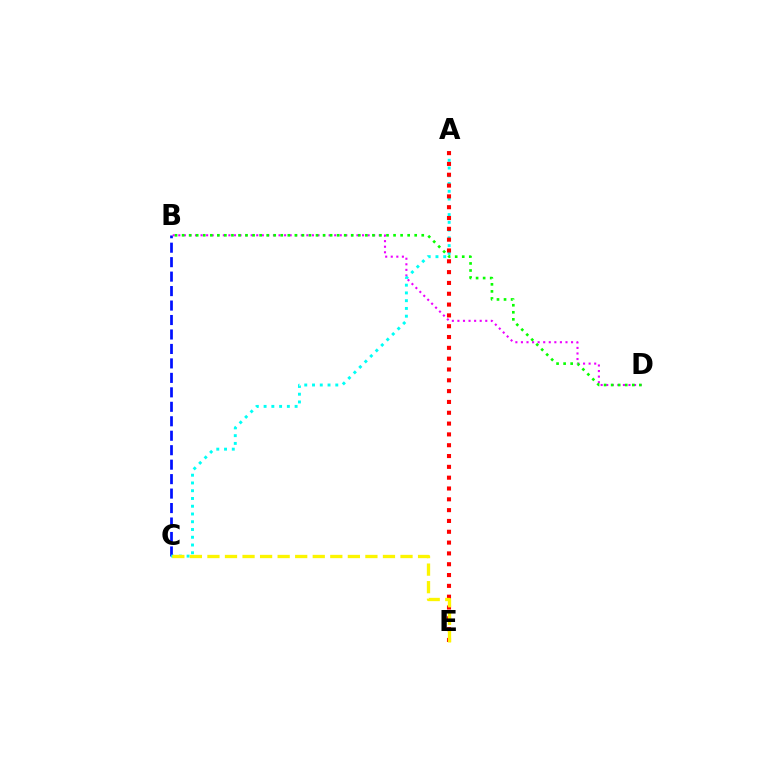{('B', 'C'): [{'color': '#0010ff', 'line_style': 'dashed', 'thickness': 1.96}], ('B', 'D'): [{'color': '#ee00ff', 'line_style': 'dotted', 'thickness': 1.51}, {'color': '#08ff00', 'line_style': 'dotted', 'thickness': 1.92}], ('A', 'C'): [{'color': '#00fff6', 'line_style': 'dotted', 'thickness': 2.11}], ('A', 'E'): [{'color': '#ff0000', 'line_style': 'dotted', 'thickness': 2.94}], ('C', 'E'): [{'color': '#fcf500', 'line_style': 'dashed', 'thickness': 2.38}]}